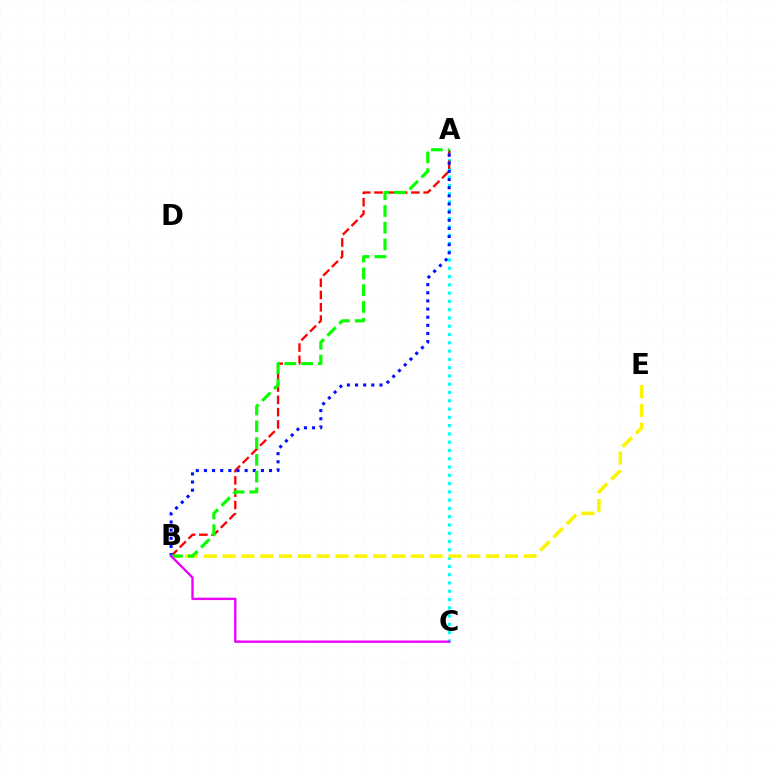{('A', 'C'): [{'color': '#00fff6', 'line_style': 'dotted', 'thickness': 2.25}], ('B', 'E'): [{'color': '#fcf500', 'line_style': 'dashed', 'thickness': 2.56}], ('A', 'B'): [{'color': '#ff0000', 'line_style': 'dashed', 'thickness': 1.67}, {'color': '#0010ff', 'line_style': 'dotted', 'thickness': 2.21}, {'color': '#08ff00', 'line_style': 'dashed', 'thickness': 2.28}], ('B', 'C'): [{'color': '#ee00ff', 'line_style': 'solid', 'thickness': 1.7}]}